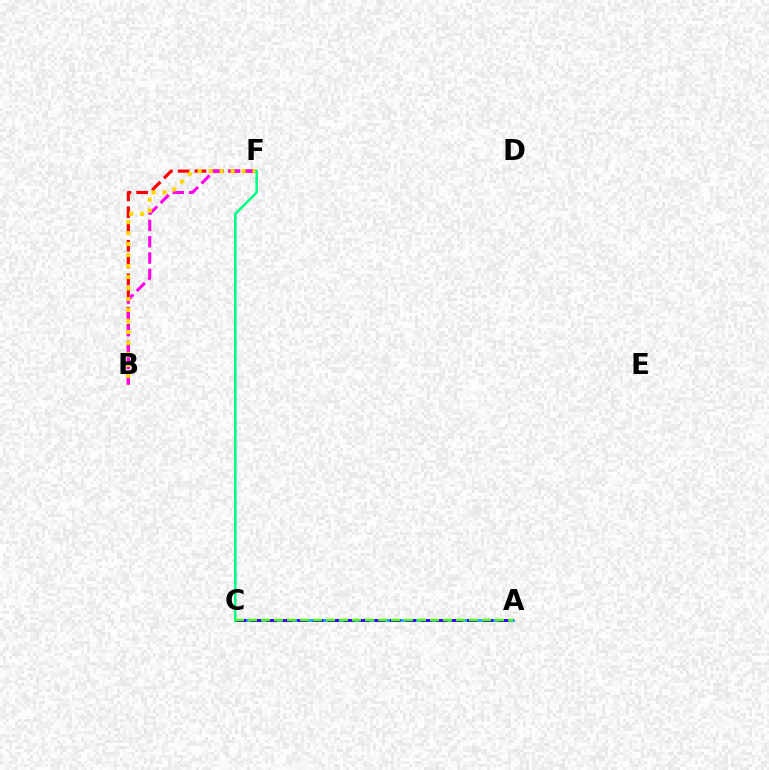{('B', 'F'): [{'color': '#ff0000', 'line_style': 'dashed', 'thickness': 2.28}, {'color': '#ff00ed', 'line_style': 'dashed', 'thickness': 2.22}, {'color': '#ffd500', 'line_style': 'dotted', 'thickness': 2.98}], ('A', 'C'): [{'color': '#009eff', 'line_style': 'solid', 'thickness': 1.81}, {'color': '#3700ff', 'line_style': 'dashed', 'thickness': 2.1}, {'color': '#4fff00', 'line_style': 'dashed', 'thickness': 1.77}], ('C', 'F'): [{'color': '#00ff86', 'line_style': 'solid', 'thickness': 1.81}]}